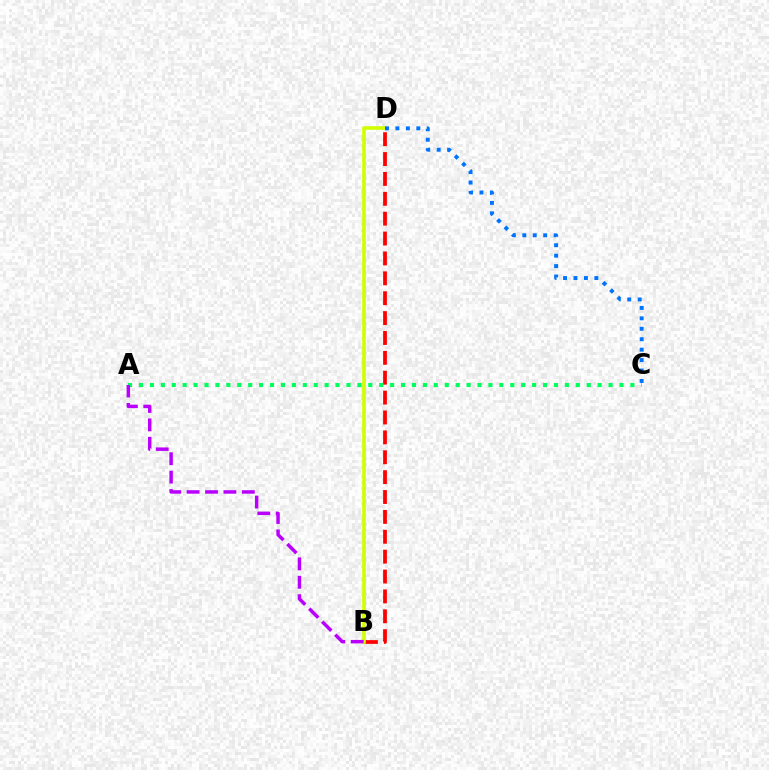{('B', 'D'): [{'color': '#ff0000', 'line_style': 'dashed', 'thickness': 2.7}, {'color': '#d1ff00', 'line_style': 'solid', 'thickness': 2.62}], ('A', 'C'): [{'color': '#00ff5c', 'line_style': 'dotted', 'thickness': 2.97}], ('C', 'D'): [{'color': '#0074ff', 'line_style': 'dotted', 'thickness': 2.84}], ('A', 'B'): [{'color': '#b900ff', 'line_style': 'dashed', 'thickness': 2.5}]}